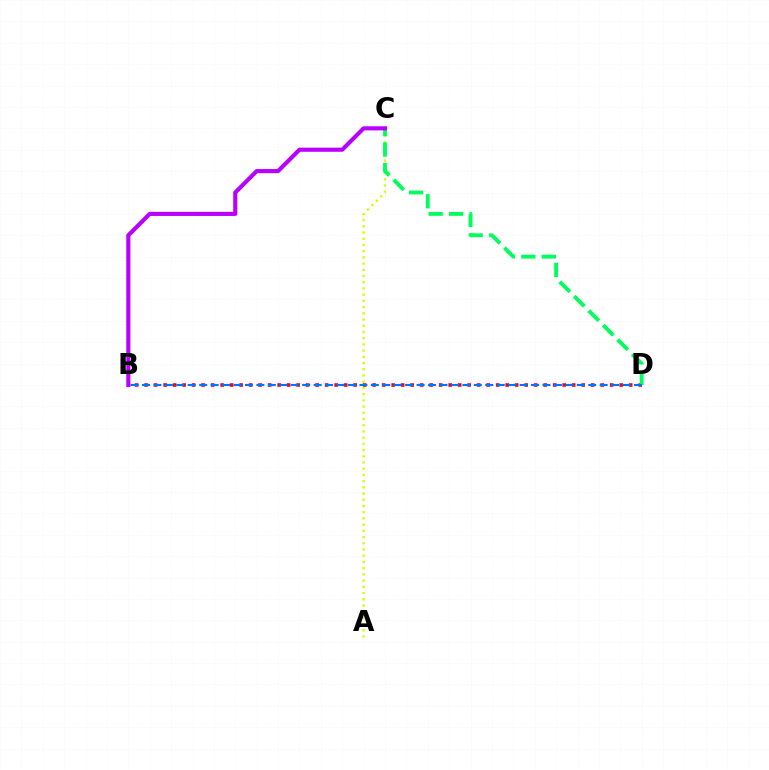{('A', 'C'): [{'color': '#d1ff00', 'line_style': 'dotted', 'thickness': 1.69}], ('B', 'D'): [{'color': '#ff0000', 'line_style': 'dotted', 'thickness': 2.58}, {'color': '#0074ff', 'line_style': 'dashed', 'thickness': 1.55}], ('C', 'D'): [{'color': '#00ff5c', 'line_style': 'dashed', 'thickness': 2.78}], ('B', 'C'): [{'color': '#b900ff', 'line_style': 'solid', 'thickness': 2.96}]}